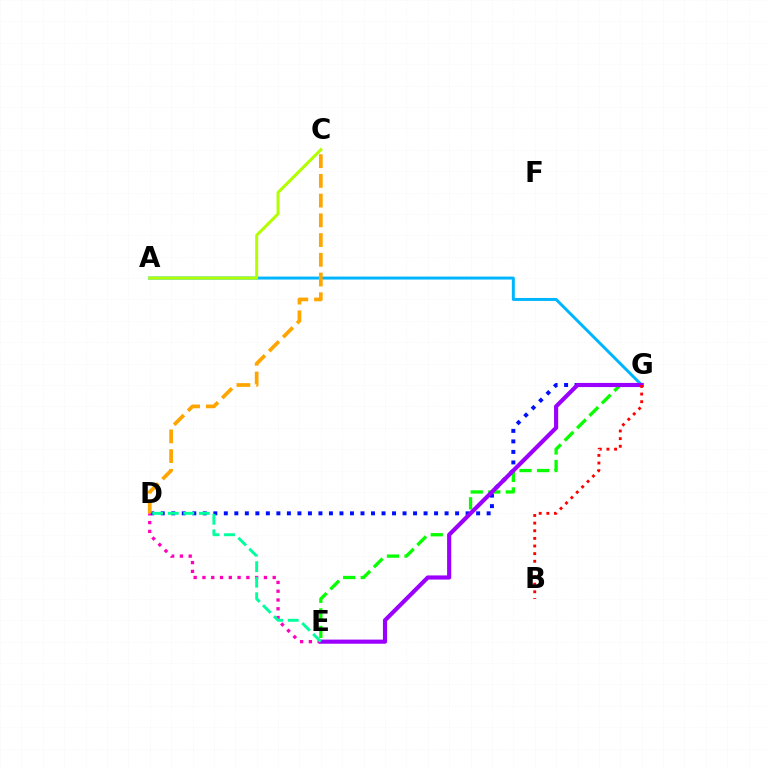{('D', 'G'): [{'color': '#0010ff', 'line_style': 'dotted', 'thickness': 2.86}], ('D', 'E'): [{'color': '#ff00bd', 'line_style': 'dotted', 'thickness': 2.39}, {'color': '#00ff9d', 'line_style': 'dashed', 'thickness': 2.11}], ('A', 'G'): [{'color': '#00b5ff', 'line_style': 'solid', 'thickness': 2.14}], ('A', 'C'): [{'color': '#b3ff00', 'line_style': 'solid', 'thickness': 2.17}], ('E', 'G'): [{'color': '#08ff00', 'line_style': 'dashed', 'thickness': 2.38}, {'color': '#9b00ff', 'line_style': 'solid', 'thickness': 2.98}], ('B', 'G'): [{'color': '#ff0000', 'line_style': 'dotted', 'thickness': 2.07}], ('C', 'D'): [{'color': '#ffa500', 'line_style': 'dashed', 'thickness': 2.68}]}